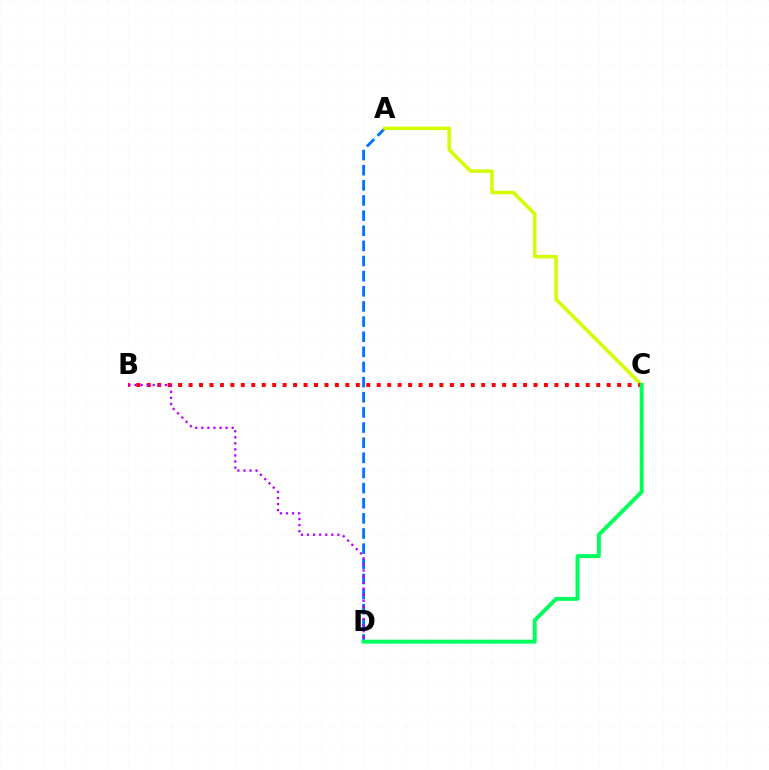{('A', 'D'): [{'color': '#0074ff', 'line_style': 'dashed', 'thickness': 2.06}], ('A', 'C'): [{'color': '#d1ff00', 'line_style': 'solid', 'thickness': 2.56}], ('B', 'C'): [{'color': '#ff0000', 'line_style': 'dotted', 'thickness': 2.84}], ('C', 'D'): [{'color': '#00ff5c', 'line_style': 'solid', 'thickness': 2.83}], ('B', 'D'): [{'color': '#b900ff', 'line_style': 'dotted', 'thickness': 1.65}]}